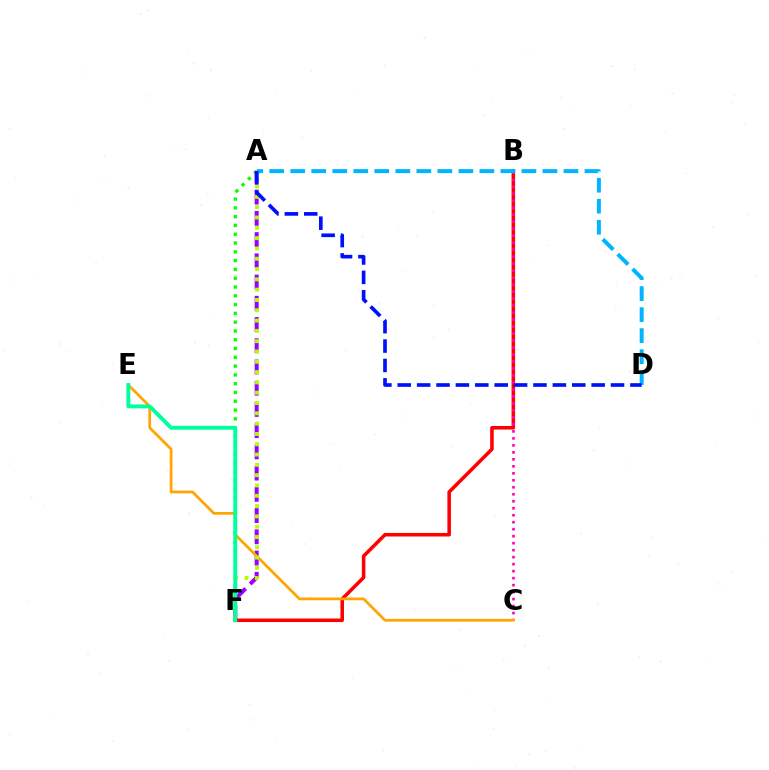{('A', 'F'): [{'color': '#08ff00', 'line_style': 'dotted', 'thickness': 2.39}, {'color': '#9b00ff', 'line_style': 'dashed', 'thickness': 2.88}, {'color': '#b3ff00', 'line_style': 'dotted', 'thickness': 2.8}], ('B', 'F'): [{'color': '#ff0000', 'line_style': 'solid', 'thickness': 2.55}], ('B', 'C'): [{'color': '#ff00bd', 'line_style': 'dotted', 'thickness': 1.9}], ('C', 'E'): [{'color': '#ffa500', 'line_style': 'solid', 'thickness': 1.98}], ('E', 'F'): [{'color': '#00ff9d', 'line_style': 'solid', 'thickness': 2.81}], ('A', 'D'): [{'color': '#00b5ff', 'line_style': 'dashed', 'thickness': 2.86}, {'color': '#0010ff', 'line_style': 'dashed', 'thickness': 2.63}]}